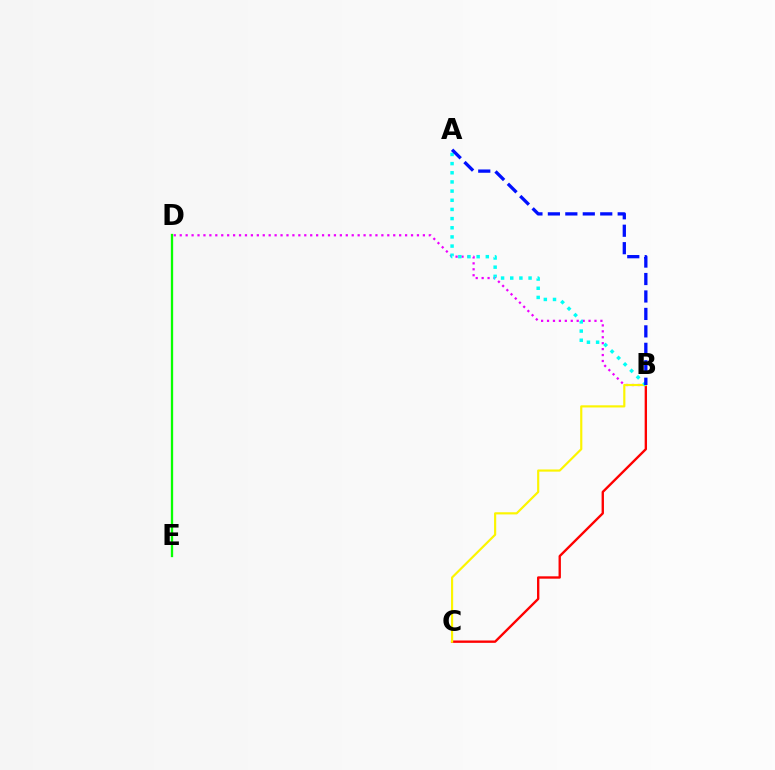{('B', 'C'): [{'color': '#ff0000', 'line_style': 'solid', 'thickness': 1.7}, {'color': '#fcf500', 'line_style': 'solid', 'thickness': 1.56}], ('B', 'D'): [{'color': '#ee00ff', 'line_style': 'dotted', 'thickness': 1.61}], ('D', 'E'): [{'color': '#08ff00', 'line_style': 'solid', 'thickness': 1.66}], ('A', 'B'): [{'color': '#00fff6', 'line_style': 'dotted', 'thickness': 2.49}, {'color': '#0010ff', 'line_style': 'dashed', 'thickness': 2.37}]}